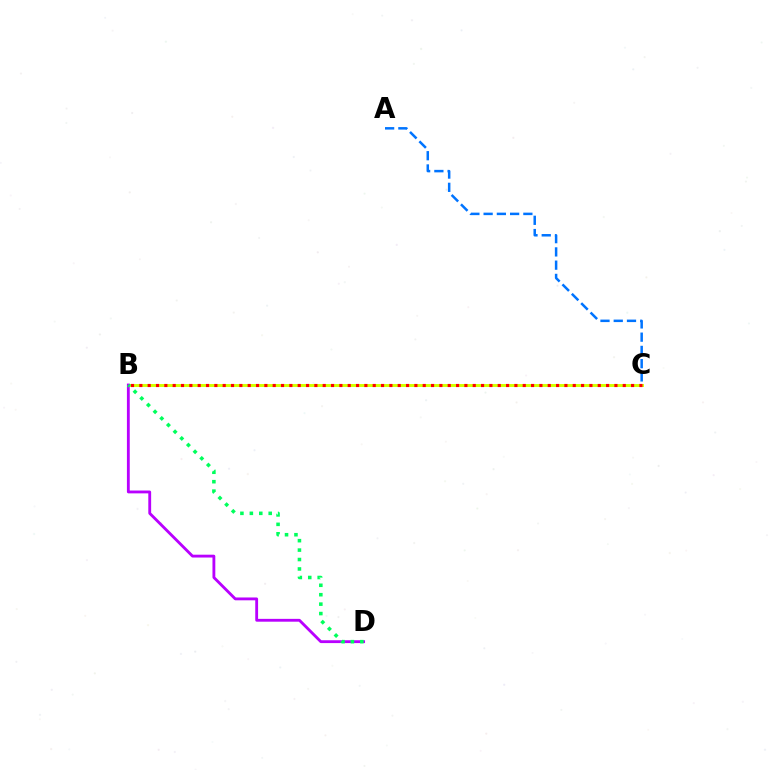{('B', 'C'): [{'color': '#d1ff00', 'line_style': 'solid', 'thickness': 2.12}, {'color': '#ff0000', 'line_style': 'dotted', 'thickness': 2.26}], ('B', 'D'): [{'color': '#b900ff', 'line_style': 'solid', 'thickness': 2.04}, {'color': '#00ff5c', 'line_style': 'dotted', 'thickness': 2.56}], ('A', 'C'): [{'color': '#0074ff', 'line_style': 'dashed', 'thickness': 1.8}]}